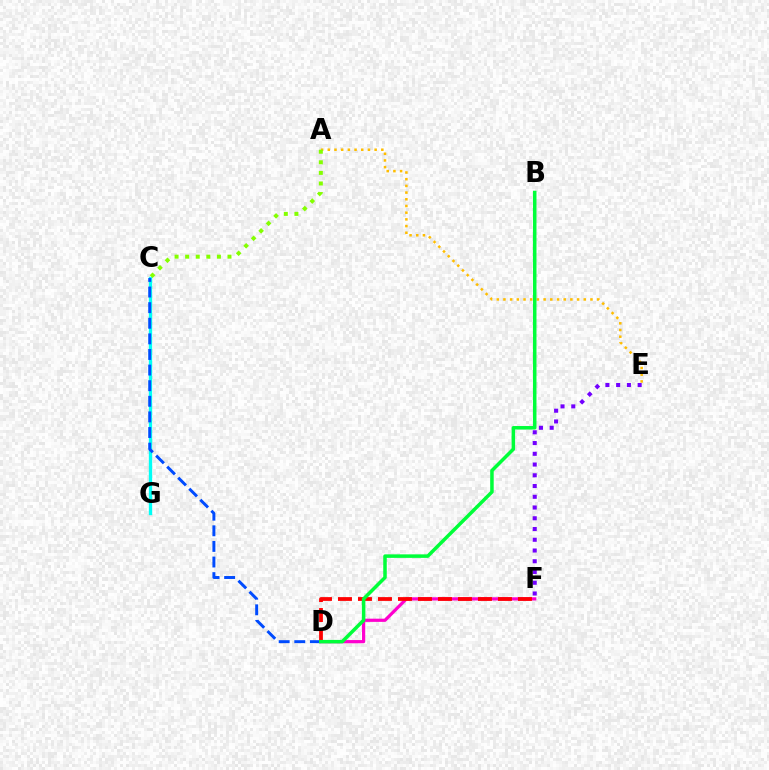{('C', 'G'): [{'color': '#00fff6', 'line_style': 'solid', 'thickness': 2.4}], ('A', 'E'): [{'color': '#ffbd00', 'line_style': 'dotted', 'thickness': 1.82}], ('A', 'C'): [{'color': '#84ff00', 'line_style': 'dotted', 'thickness': 2.87}], ('C', 'D'): [{'color': '#004bff', 'line_style': 'dashed', 'thickness': 2.12}], ('E', 'F'): [{'color': '#7200ff', 'line_style': 'dotted', 'thickness': 2.92}], ('D', 'F'): [{'color': '#ff00cf', 'line_style': 'solid', 'thickness': 2.3}, {'color': '#ff0000', 'line_style': 'dashed', 'thickness': 2.72}], ('B', 'D'): [{'color': '#00ff39', 'line_style': 'solid', 'thickness': 2.53}]}